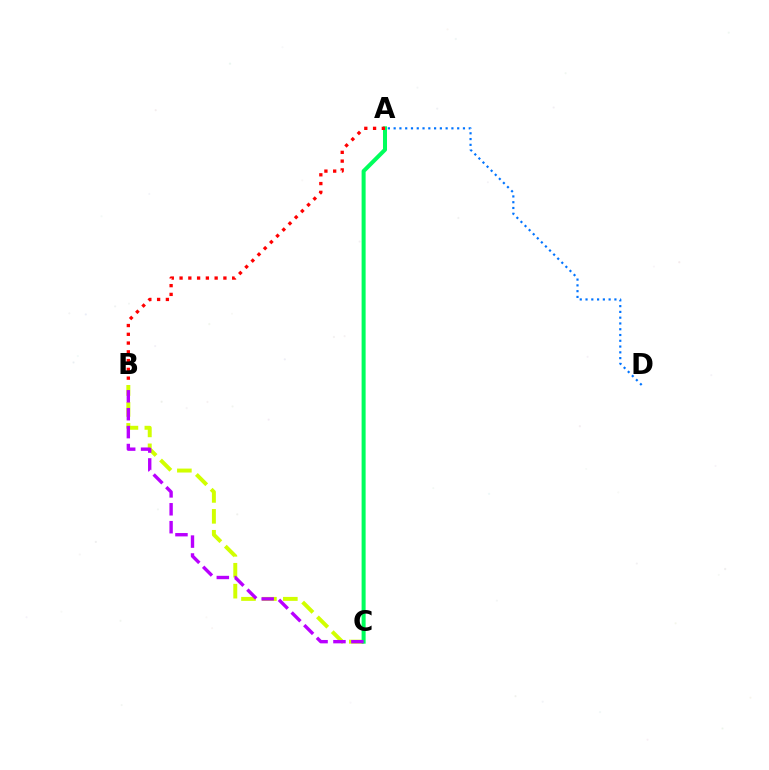{('B', 'C'): [{'color': '#d1ff00', 'line_style': 'dashed', 'thickness': 2.84}, {'color': '#b900ff', 'line_style': 'dashed', 'thickness': 2.43}], ('A', 'C'): [{'color': '#00ff5c', 'line_style': 'solid', 'thickness': 2.9}], ('A', 'D'): [{'color': '#0074ff', 'line_style': 'dotted', 'thickness': 1.57}], ('A', 'B'): [{'color': '#ff0000', 'line_style': 'dotted', 'thickness': 2.38}]}